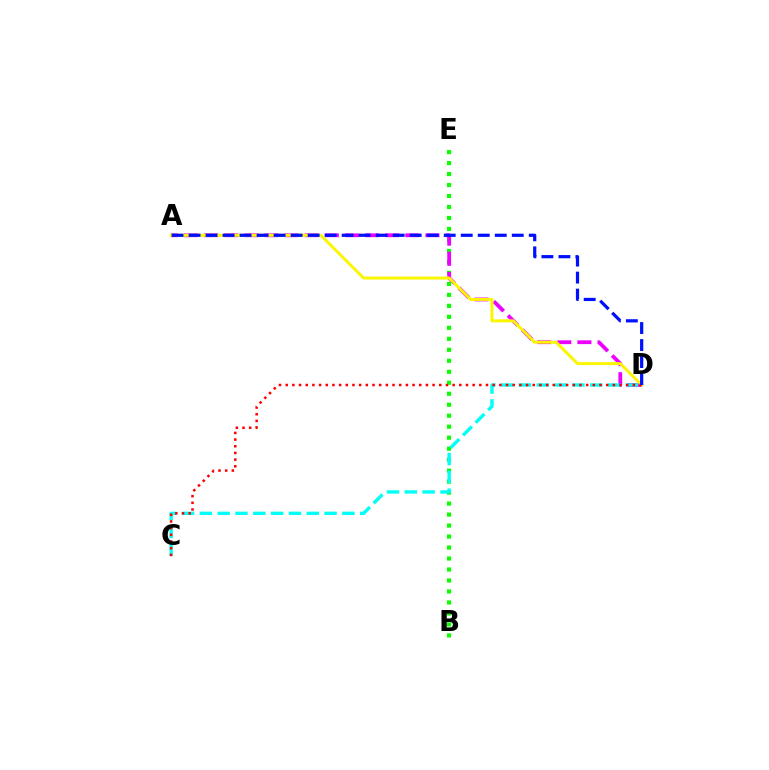{('B', 'E'): [{'color': '#08ff00', 'line_style': 'dotted', 'thickness': 2.98}], ('A', 'D'): [{'color': '#ee00ff', 'line_style': 'dashed', 'thickness': 2.73}, {'color': '#fcf500', 'line_style': 'solid', 'thickness': 2.14}, {'color': '#0010ff', 'line_style': 'dashed', 'thickness': 2.31}], ('C', 'D'): [{'color': '#00fff6', 'line_style': 'dashed', 'thickness': 2.42}, {'color': '#ff0000', 'line_style': 'dotted', 'thickness': 1.81}]}